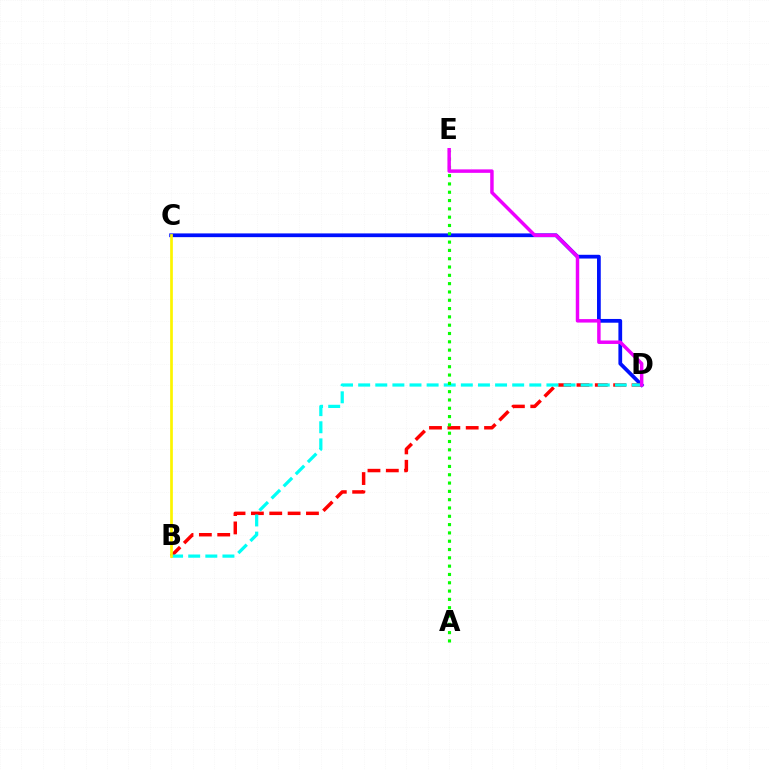{('C', 'D'): [{'color': '#0010ff', 'line_style': 'solid', 'thickness': 2.7}], ('B', 'D'): [{'color': '#ff0000', 'line_style': 'dashed', 'thickness': 2.49}, {'color': '#00fff6', 'line_style': 'dashed', 'thickness': 2.32}], ('B', 'C'): [{'color': '#fcf500', 'line_style': 'solid', 'thickness': 1.95}], ('A', 'E'): [{'color': '#08ff00', 'line_style': 'dotted', 'thickness': 2.26}], ('D', 'E'): [{'color': '#ee00ff', 'line_style': 'solid', 'thickness': 2.49}]}